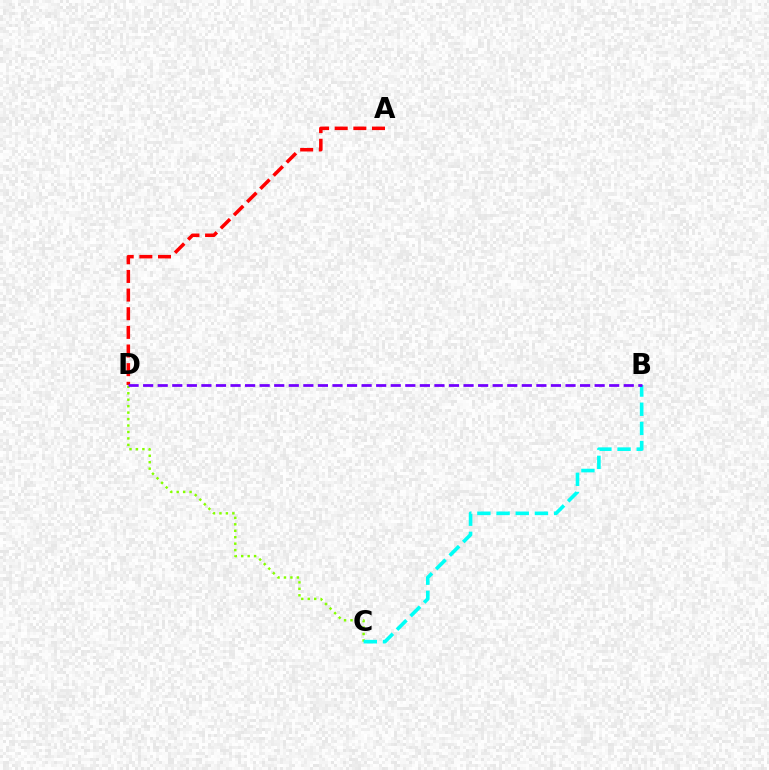{('A', 'D'): [{'color': '#ff0000', 'line_style': 'dashed', 'thickness': 2.53}], ('C', 'D'): [{'color': '#84ff00', 'line_style': 'dotted', 'thickness': 1.75}], ('B', 'C'): [{'color': '#00fff6', 'line_style': 'dashed', 'thickness': 2.61}], ('B', 'D'): [{'color': '#7200ff', 'line_style': 'dashed', 'thickness': 1.98}]}